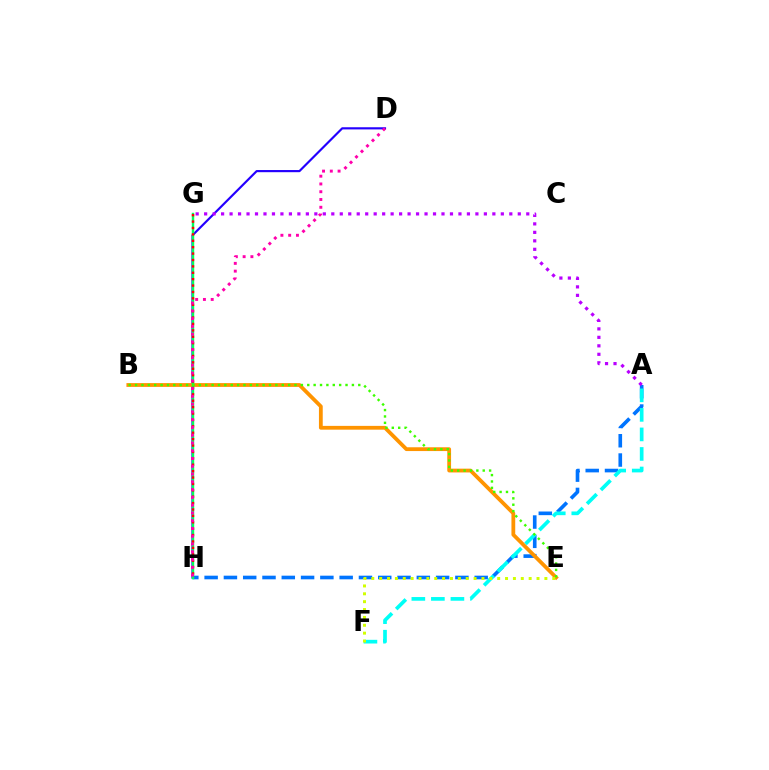{('D', 'H'): [{'color': '#2500ff', 'line_style': 'solid', 'thickness': 1.56}, {'color': '#ff00ac', 'line_style': 'dotted', 'thickness': 2.11}], ('A', 'H'): [{'color': '#0074ff', 'line_style': 'dashed', 'thickness': 2.62}], ('B', 'E'): [{'color': '#ff9400', 'line_style': 'solid', 'thickness': 2.73}, {'color': '#3dff00', 'line_style': 'dotted', 'thickness': 1.73}], ('G', 'H'): [{'color': '#00ff5c', 'line_style': 'solid', 'thickness': 1.76}, {'color': '#ff0000', 'line_style': 'dotted', 'thickness': 1.74}], ('A', 'F'): [{'color': '#00fff6', 'line_style': 'dashed', 'thickness': 2.65}], ('E', 'F'): [{'color': '#d1ff00', 'line_style': 'dotted', 'thickness': 2.14}], ('A', 'G'): [{'color': '#b900ff', 'line_style': 'dotted', 'thickness': 2.3}]}